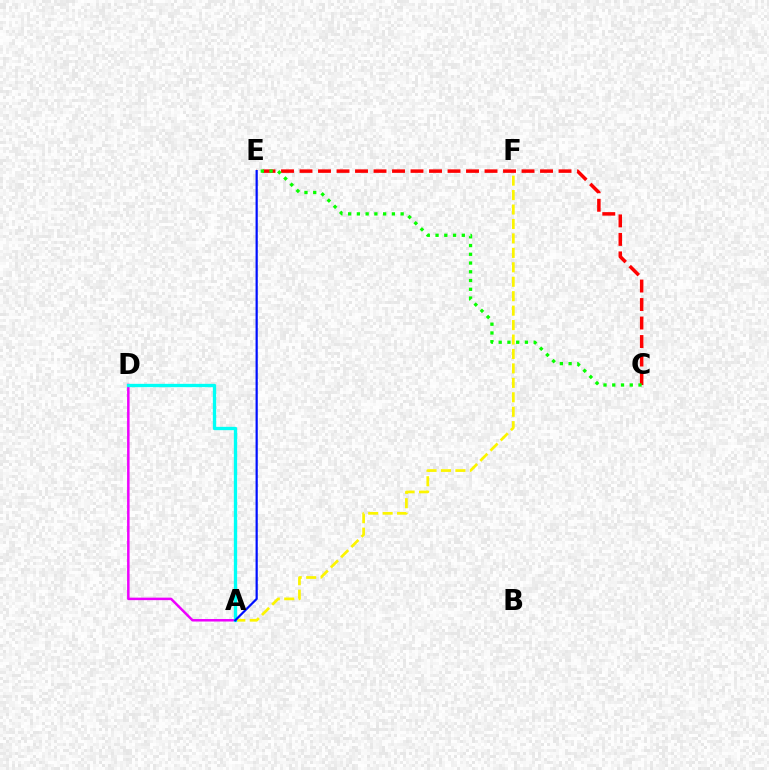{('A', 'D'): [{'color': '#ee00ff', 'line_style': 'solid', 'thickness': 1.79}, {'color': '#00fff6', 'line_style': 'solid', 'thickness': 2.39}], ('A', 'F'): [{'color': '#fcf500', 'line_style': 'dashed', 'thickness': 1.96}], ('C', 'E'): [{'color': '#ff0000', 'line_style': 'dashed', 'thickness': 2.51}, {'color': '#08ff00', 'line_style': 'dotted', 'thickness': 2.38}], ('A', 'E'): [{'color': '#0010ff', 'line_style': 'solid', 'thickness': 1.59}]}